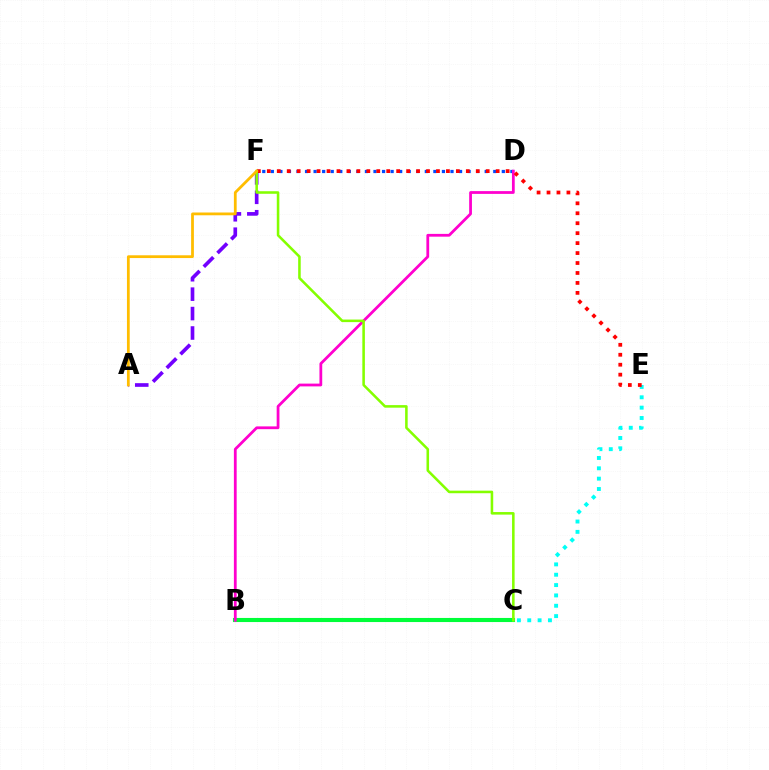{('D', 'F'): [{'color': '#004bff', 'line_style': 'dotted', 'thickness': 2.32}], ('B', 'C'): [{'color': '#00ff39', 'line_style': 'solid', 'thickness': 2.95}], ('A', 'F'): [{'color': '#7200ff', 'line_style': 'dashed', 'thickness': 2.64}, {'color': '#ffbd00', 'line_style': 'solid', 'thickness': 2.0}], ('C', 'E'): [{'color': '#00fff6', 'line_style': 'dotted', 'thickness': 2.81}], ('B', 'D'): [{'color': '#ff00cf', 'line_style': 'solid', 'thickness': 2.0}], ('E', 'F'): [{'color': '#ff0000', 'line_style': 'dotted', 'thickness': 2.7}], ('C', 'F'): [{'color': '#84ff00', 'line_style': 'solid', 'thickness': 1.84}]}